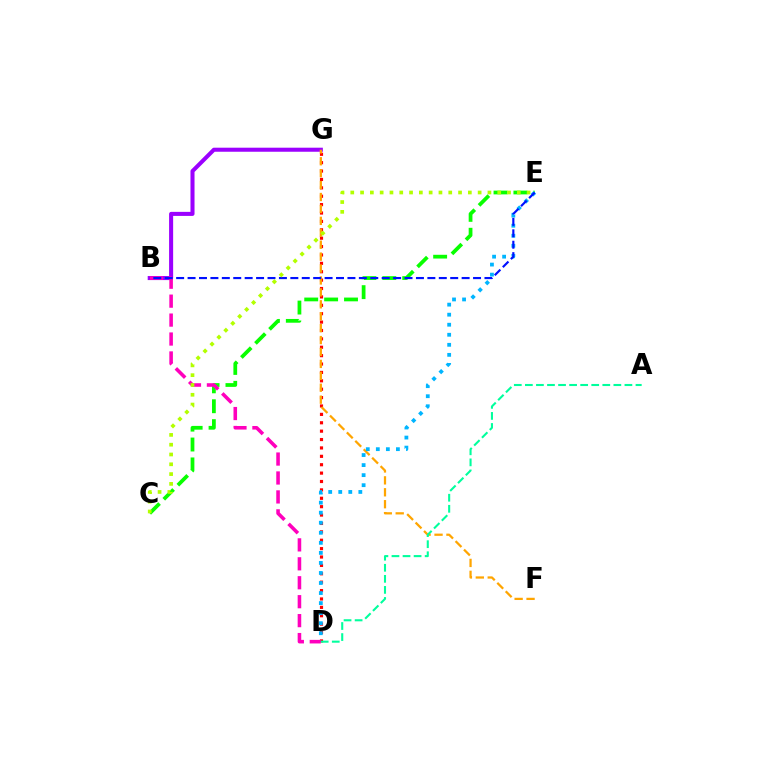{('B', 'G'): [{'color': '#9b00ff', 'line_style': 'solid', 'thickness': 2.91}], ('D', 'G'): [{'color': '#ff0000', 'line_style': 'dotted', 'thickness': 2.28}], ('F', 'G'): [{'color': '#ffa500', 'line_style': 'dashed', 'thickness': 1.62}], ('C', 'E'): [{'color': '#08ff00', 'line_style': 'dashed', 'thickness': 2.7}, {'color': '#b3ff00', 'line_style': 'dotted', 'thickness': 2.66}], ('D', 'E'): [{'color': '#00b5ff', 'line_style': 'dotted', 'thickness': 2.73}], ('B', 'D'): [{'color': '#ff00bd', 'line_style': 'dashed', 'thickness': 2.57}], ('B', 'E'): [{'color': '#0010ff', 'line_style': 'dashed', 'thickness': 1.55}], ('A', 'D'): [{'color': '#00ff9d', 'line_style': 'dashed', 'thickness': 1.5}]}